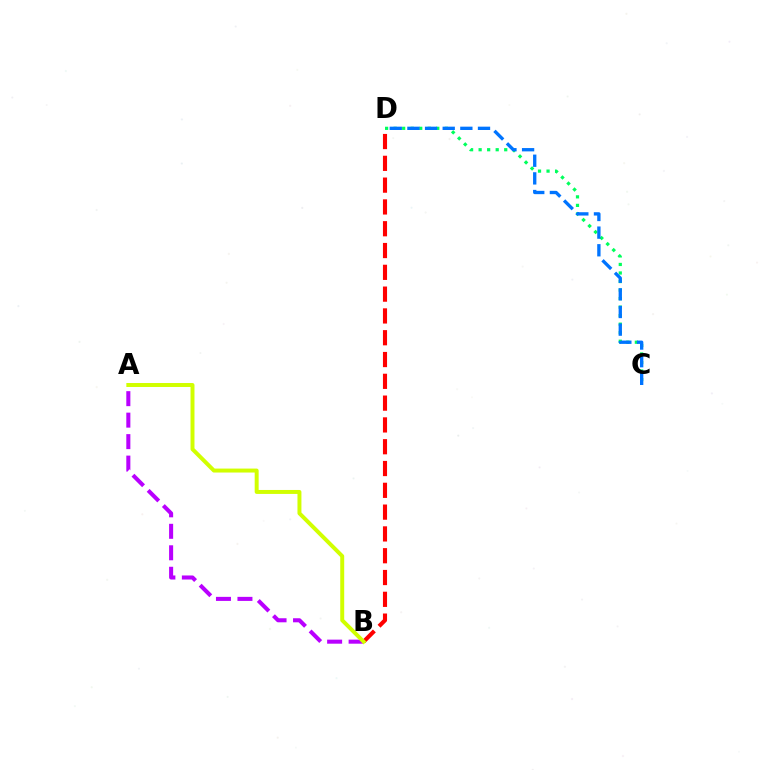{('C', 'D'): [{'color': '#00ff5c', 'line_style': 'dotted', 'thickness': 2.32}, {'color': '#0074ff', 'line_style': 'dashed', 'thickness': 2.4}], ('A', 'B'): [{'color': '#b900ff', 'line_style': 'dashed', 'thickness': 2.92}, {'color': '#d1ff00', 'line_style': 'solid', 'thickness': 2.85}], ('B', 'D'): [{'color': '#ff0000', 'line_style': 'dashed', 'thickness': 2.96}]}